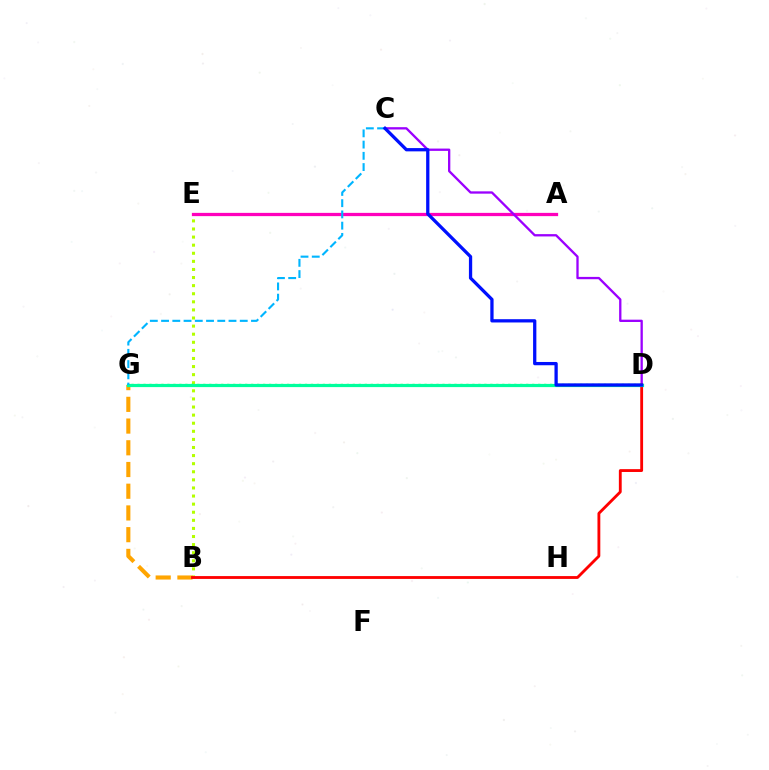{('B', 'E'): [{'color': '#b3ff00', 'line_style': 'dotted', 'thickness': 2.2}], ('A', 'E'): [{'color': '#ff00bd', 'line_style': 'solid', 'thickness': 2.35}], ('C', 'D'): [{'color': '#9b00ff', 'line_style': 'solid', 'thickness': 1.67}, {'color': '#0010ff', 'line_style': 'solid', 'thickness': 2.36}], ('B', 'G'): [{'color': '#ffa500', 'line_style': 'dashed', 'thickness': 2.95}], ('B', 'D'): [{'color': '#ff0000', 'line_style': 'solid', 'thickness': 2.04}], ('D', 'G'): [{'color': '#08ff00', 'line_style': 'dotted', 'thickness': 1.62}, {'color': '#00ff9d', 'line_style': 'solid', 'thickness': 2.3}], ('C', 'G'): [{'color': '#00b5ff', 'line_style': 'dashed', 'thickness': 1.53}]}